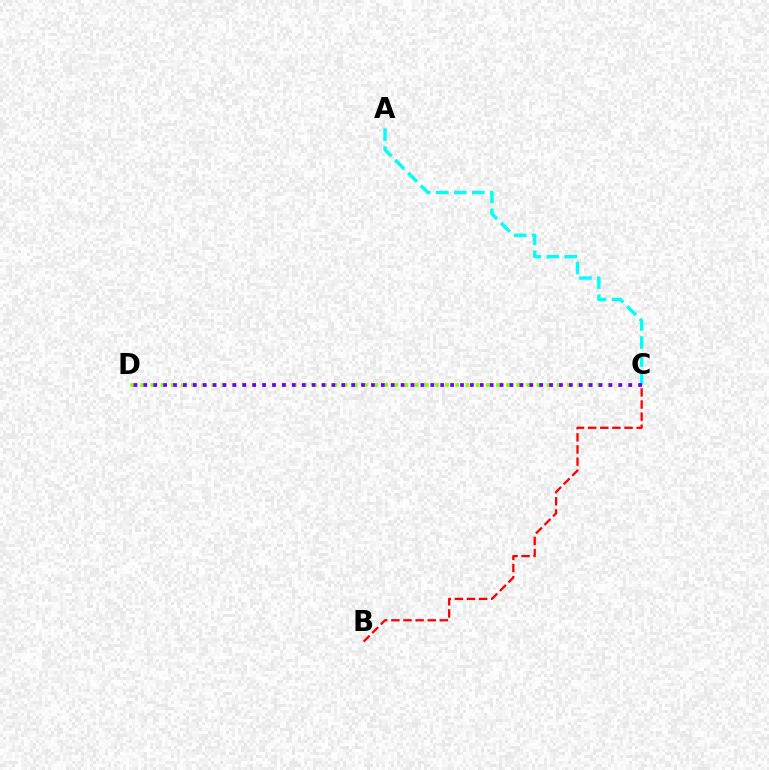{('B', 'C'): [{'color': '#ff0000', 'line_style': 'dashed', 'thickness': 1.65}], ('C', 'D'): [{'color': '#84ff00', 'line_style': 'dotted', 'thickness': 2.76}, {'color': '#7200ff', 'line_style': 'dotted', 'thickness': 2.69}], ('A', 'C'): [{'color': '#00fff6', 'line_style': 'dashed', 'thickness': 2.45}]}